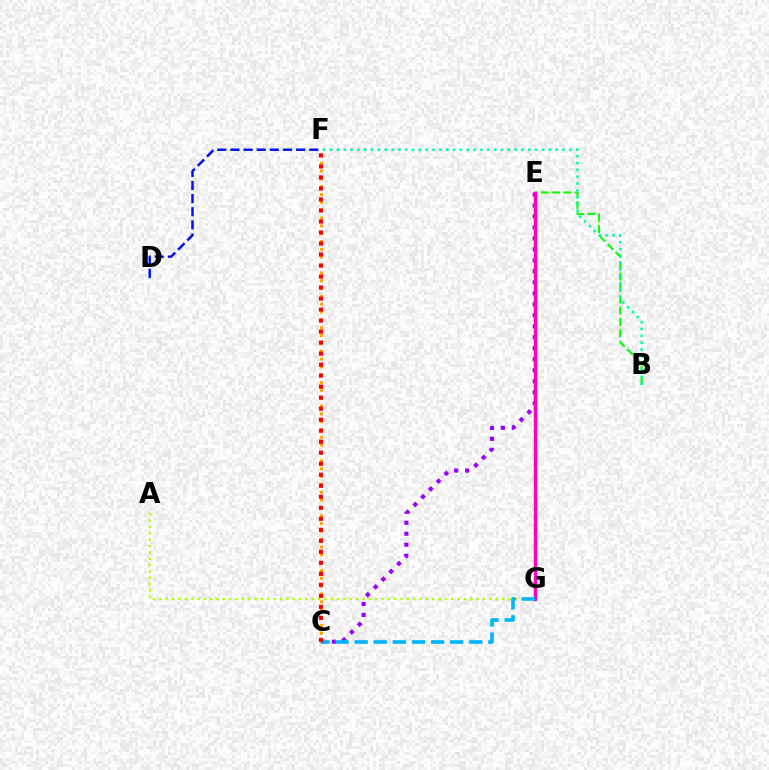{('D', 'F'): [{'color': '#0010ff', 'line_style': 'dashed', 'thickness': 1.78}], ('A', 'G'): [{'color': '#b3ff00', 'line_style': 'dotted', 'thickness': 1.72}], ('B', 'E'): [{'color': '#08ff00', 'line_style': 'dashed', 'thickness': 1.54}], ('C', 'F'): [{'color': '#ffa500', 'line_style': 'dotted', 'thickness': 2.13}, {'color': '#ff0000', 'line_style': 'dotted', 'thickness': 2.99}], ('C', 'E'): [{'color': '#9b00ff', 'line_style': 'dotted', 'thickness': 2.99}], ('B', 'F'): [{'color': '#00ff9d', 'line_style': 'dotted', 'thickness': 1.86}], ('E', 'G'): [{'color': '#ff00bd', 'line_style': 'solid', 'thickness': 2.48}], ('C', 'G'): [{'color': '#00b5ff', 'line_style': 'dashed', 'thickness': 2.6}]}